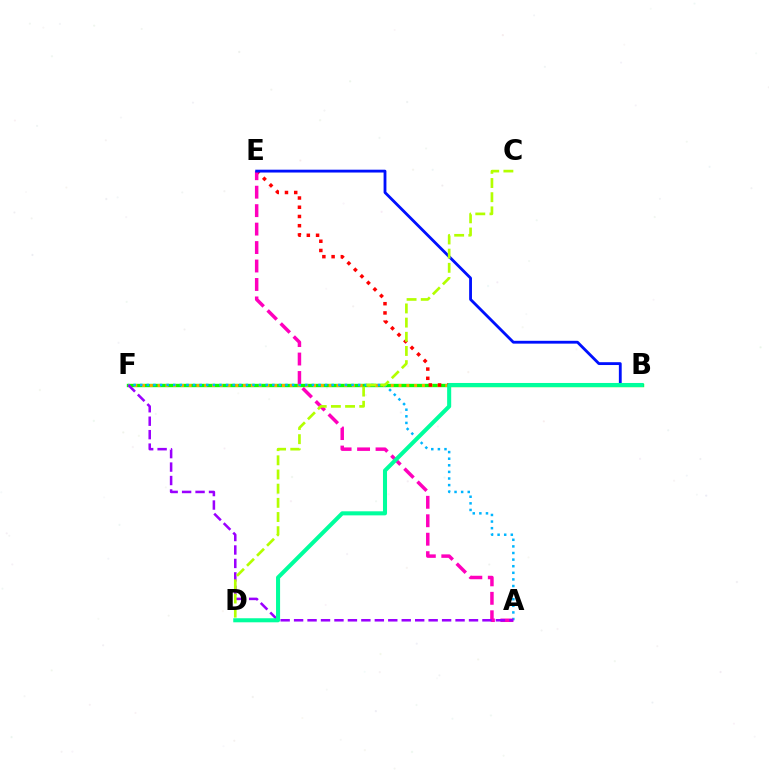{('B', 'F'): [{'color': '#08ff00', 'line_style': 'solid', 'thickness': 2.43}, {'color': '#ffa500', 'line_style': 'dotted', 'thickness': 2.11}], ('A', 'F'): [{'color': '#00b5ff', 'line_style': 'dotted', 'thickness': 1.79}, {'color': '#9b00ff', 'line_style': 'dashed', 'thickness': 1.83}], ('B', 'E'): [{'color': '#ff0000', 'line_style': 'dotted', 'thickness': 2.51}, {'color': '#0010ff', 'line_style': 'solid', 'thickness': 2.04}], ('A', 'E'): [{'color': '#ff00bd', 'line_style': 'dashed', 'thickness': 2.51}], ('B', 'D'): [{'color': '#00ff9d', 'line_style': 'solid', 'thickness': 2.92}], ('C', 'D'): [{'color': '#b3ff00', 'line_style': 'dashed', 'thickness': 1.93}]}